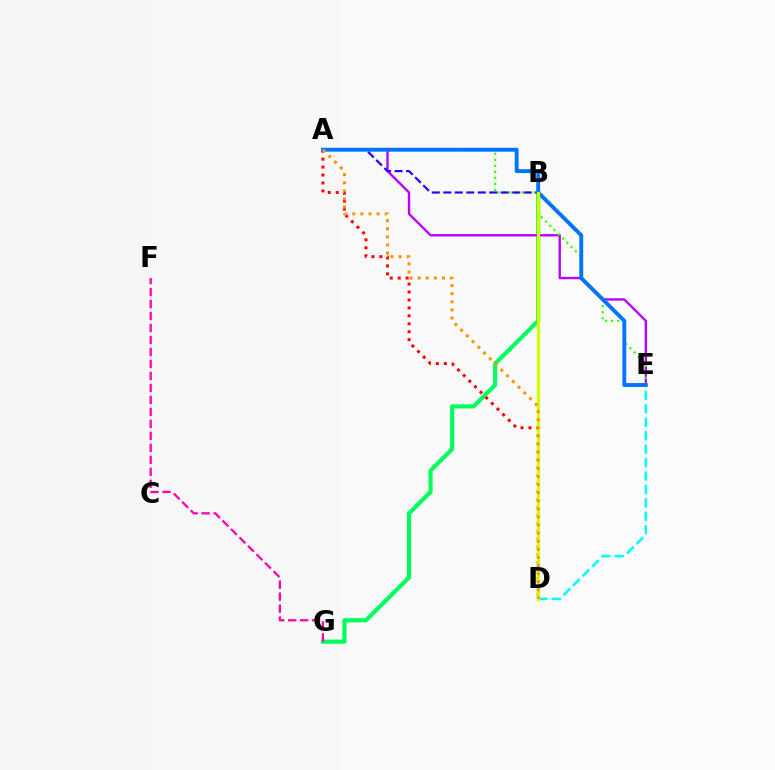{('B', 'G'): [{'color': '#00ff5c', 'line_style': 'solid', 'thickness': 2.99}], ('A', 'D'): [{'color': '#ff0000', 'line_style': 'dotted', 'thickness': 2.16}, {'color': '#ff9400', 'line_style': 'dotted', 'thickness': 2.2}], ('F', 'G'): [{'color': '#ff00ac', 'line_style': 'dashed', 'thickness': 1.63}], ('A', 'E'): [{'color': '#b900ff', 'line_style': 'solid', 'thickness': 1.71}, {'color': '#3dff00', 'line_style': 'dotted', 'thickness': 1.63}, {'color': '#0074ff', 'line_style': 'solid', 'thickness': 2.81}], ('A', 'B'): [{'color': '#2500ff', 'line_style': 'dashed', 'thickness': 1.56}], ('D', 'E'): [{'color': '#00fff6', 'line_style': 'dashed', 'thickness': 1.83}], ('B', 'D'): [{'color': '#d1ff00', 'line_style': 'solid', 'thickness': 2.36}]}